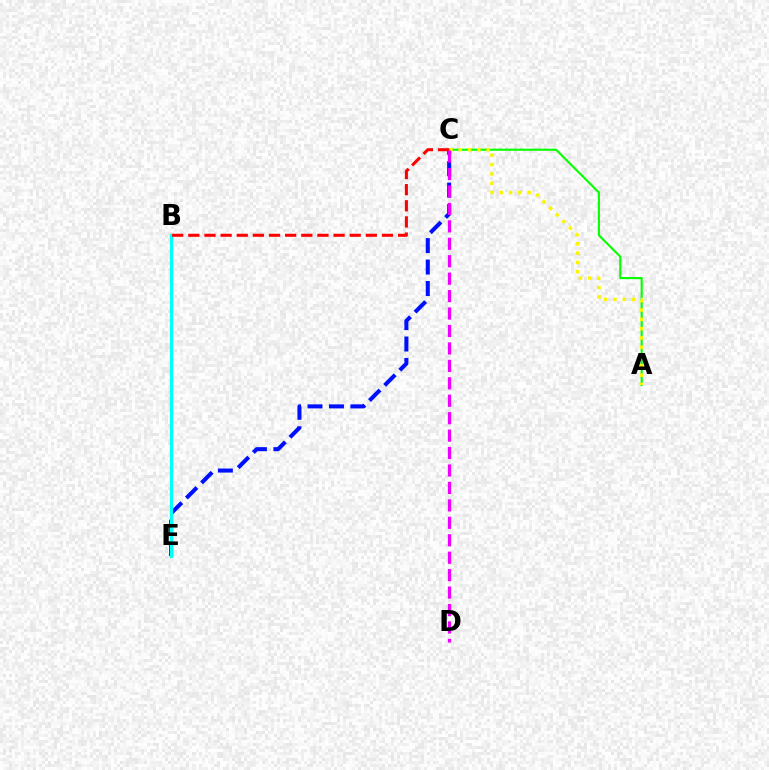{('A', 'C'): [{'color': '#08ff00', 'line_style': 'solid', 'thickness': 1.53}, {'color': '#fcf500', 'line_style': 'dotted', 'thickness': 2.53}], ('C', 'E'): [{'color': '#0010ff', 'line_style': 'dashed', 'thickness': 2.91}], ('B', 'E'): [{'color': '#00fff6', 'line_style': 'solid', 'thickness': 2.33}], ('B', 'C'): [{'color': '#ff0000', 'line_style': 'dashed', 'thickness': 2.19}], ('C', 'D'): [{'color': '#ee00ff', 'line_style': 'dashed', 'thickness': 2.37}]}